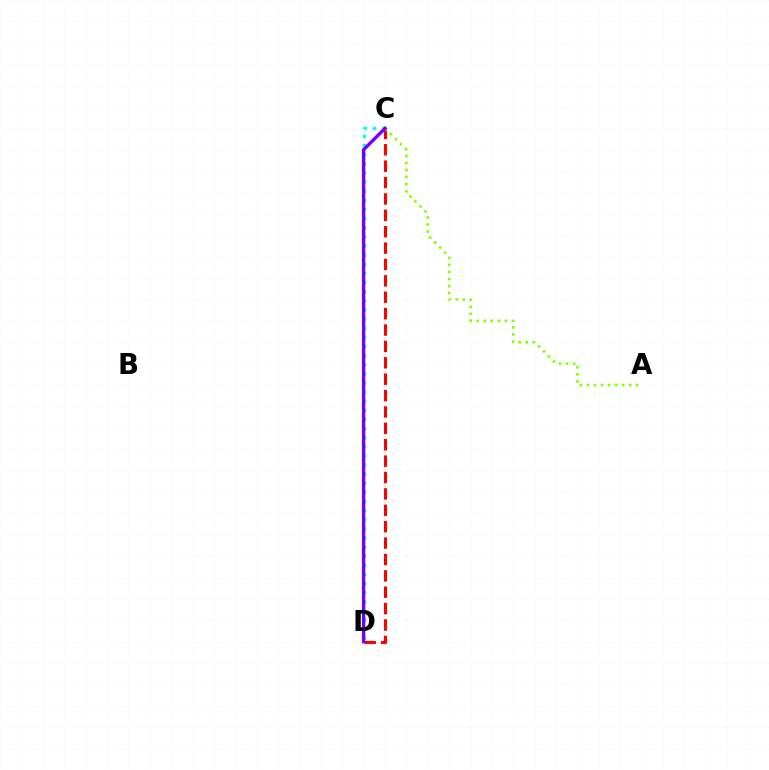{('C', 'D'): [{'color': '#ff0000', 'line_style': 'dashed', 'thickness': 2.23}, {'color': '#00fff6', 'line_style': 'dotted', 'thickness': 2.48}, {'color': '#7200ff', 'line_style': 'solid', 'thickness': 2.41}], ('A', 'C'): [{'color': '#84ff00', 'line_style': 'dotted', 'thickness': 1.91}]}